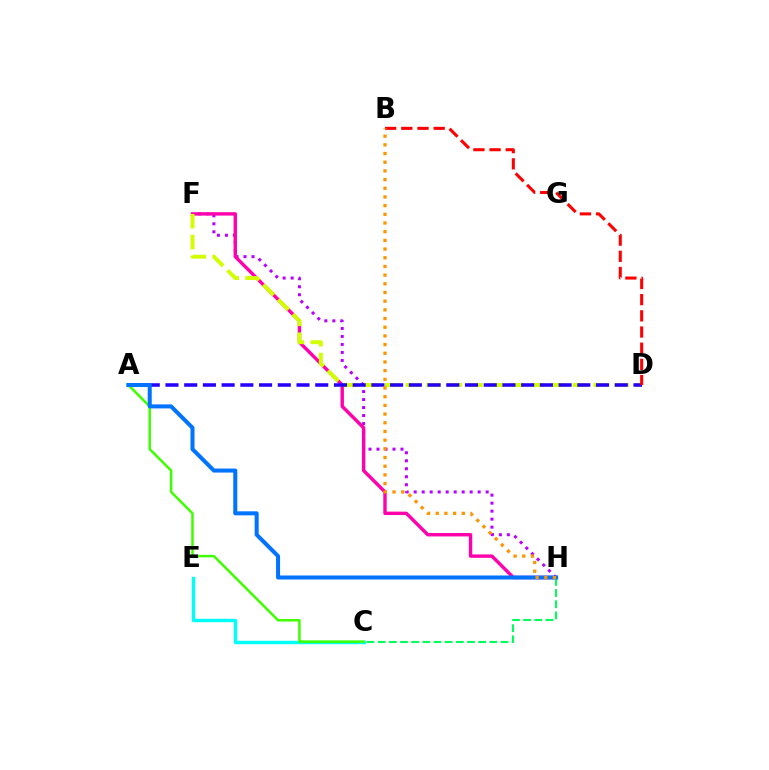{('F', 'H'): [{'color': '#b900ff', 'line_style': 'dotted', 'thickness': 2.17}, {'color': '#ff00ac', 'line_style': 'solid', 'thickness': 2.45}], ('C', 'H'): [{'color': '#00ff5c', 'line_style': 'dashed', 'thickness': 1.52}], ('D', 'F'): [{'color': '#d1ff00', 'line_style': 'dashed', 'thickness': 2.84}], ('C', 'E'): [{'color': '#00fff6', 'line_style': 'solid', 'thickness': 2.45}], ('A', 'C'): [{'color': '#3dff00', 'line_style': 'solid', 'thickness': 1.8}], ('A', 'D'): [{'color': '#2500ff', 'line_style': 'dashed', 'thickness': 2.54}], ('A', 'H'): [{'color': '#0074ff', 'line_style': 'solid', 'thickness': 2.9}], ('B', 'D'): [{'color': '#ff0000', 'line_style': 'dashed', 'thickness': 2.2}], ('B', 'H'): [{'color': '#ff9400', 'line_style': 'dotted', 'thickness': 2.36}]}